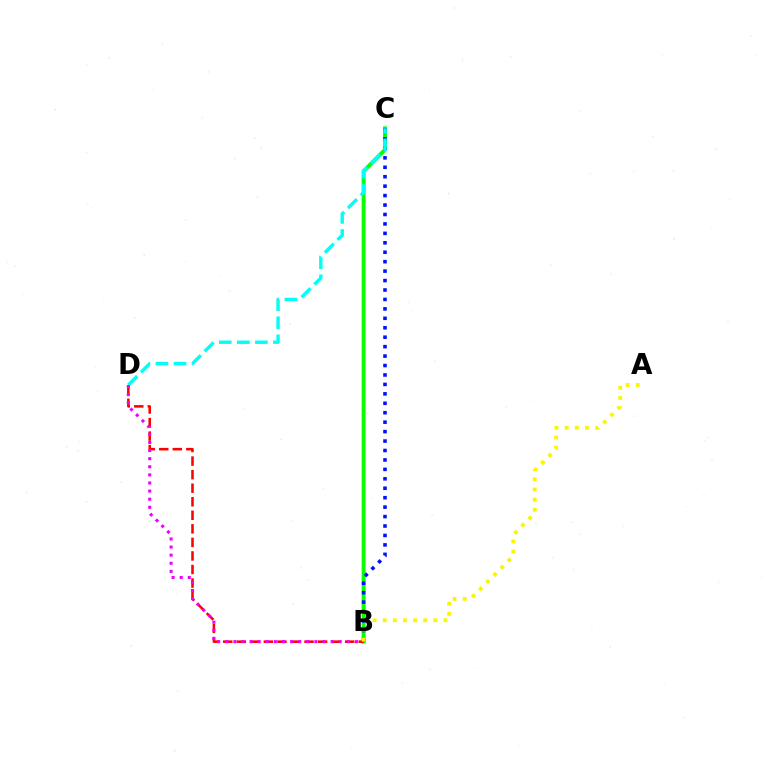{('B', 'C'): [{'color': '#08ff00', 'line_style': 'solid', 'thickness': 2.81}, {'color': '#0010ff', 'line_style': 'dotted', 'thickness': 2.56}], ('B', 'D'): [{'color': '#ff0000', 'line_style': 'dashed', 'thickness': 1.84}, {'color': '#ee00ff', 'line_style': 'dotted', 'thickness': 2.2}], ('C', 'D'): [{'color': '#00fff6', 'line_style': 'dashed', 'thickness': 2.45}], ('A', 'B'): [{'color': '#fcf500', 'line_style': 'dotted', 'thickness': 2.75}]}